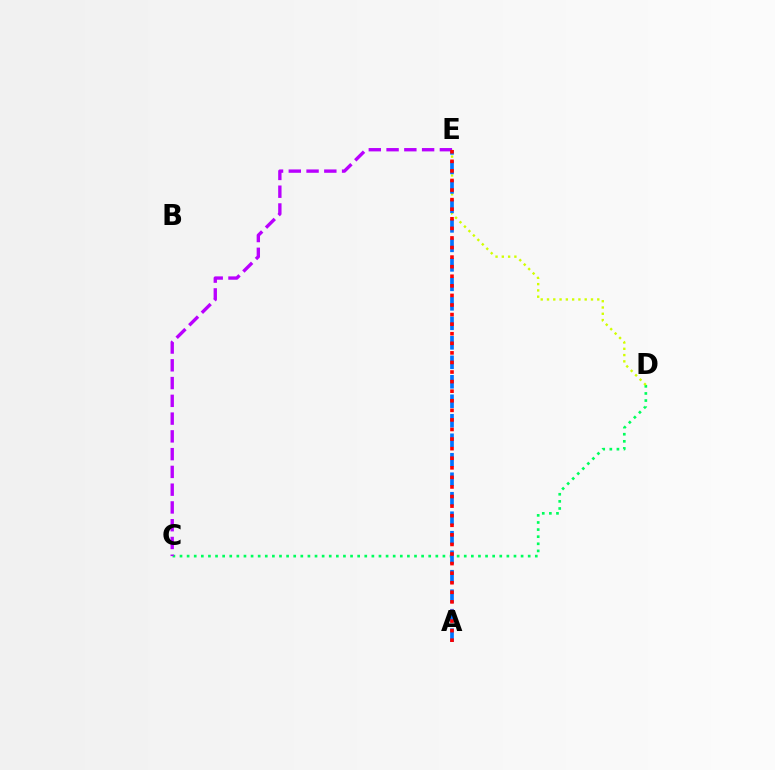{('C', 'D'): [{'color': '#00ff5c', 'line_style': 'dotted', 'thickness': 1.93}], ('D', 'E'): [{'color': '#d1ff00', 'line_style': 'dotted', 'thickness': 1.71}], ('C', 'E'): [{'color': '#b900ff', 'line_style': 'dashed', 'thickness': 2.41}], ('A', 'E'): [{'color': '#0074ff', 'line_style': 'dashed', 'thickness': 2.65}, {'color': '#ff0000', 'line_style': 'dotted', 'thickness': 2.6}]}